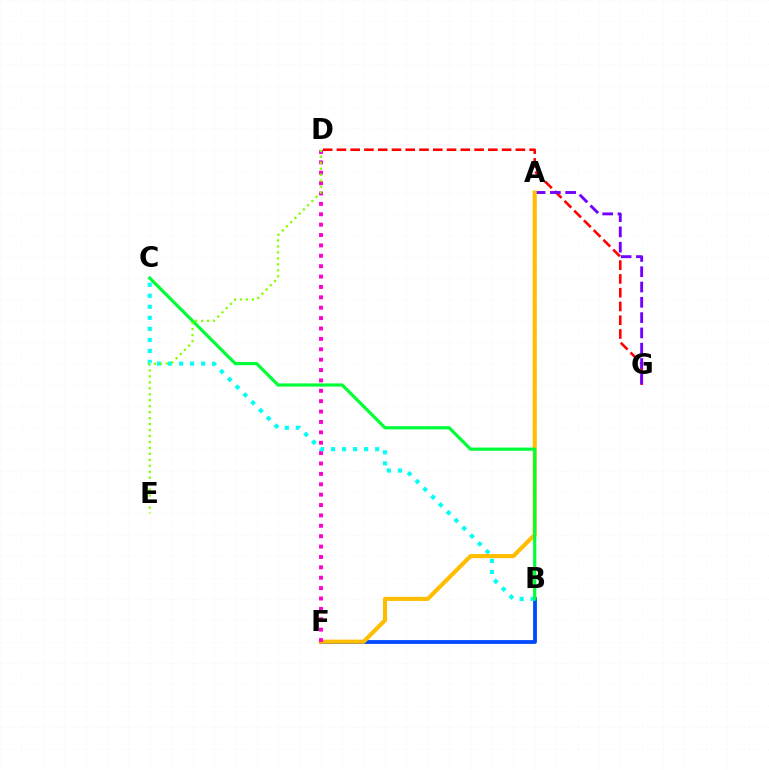{('D', 'G'): [{'color': '#ff0000', 'line_style': 'dashed', 'thickness': 1.87}], ('A', 'G'): [{'color': '#7200ff', 'line_style': 'dashed', 'thickness': 2.08}], ('B', 'F'): [{'color': '#004bff', 'line_style': 'solid', 'thickness': 2.74}], ('B', 'C'): [{'color': '#00fff6', 'line_style': 'dotted', 'thickness': 3.0}, {'color': '#00ff39', 'line_style': 'solid', 'thickness': 2.31}], ('A', 'F'): [{'color': '#ffbd00', 'line_style': 'solid', 'thickness': 2.95}], ('D', 'F'): [{'color': '#ff00cf', 'line_style': 'dotted', 'thickness': 2.82}], ('D', 'E'): [{'color': '#84ff00', 'line_style': 'dotted', 'thickness': 1.62}]}